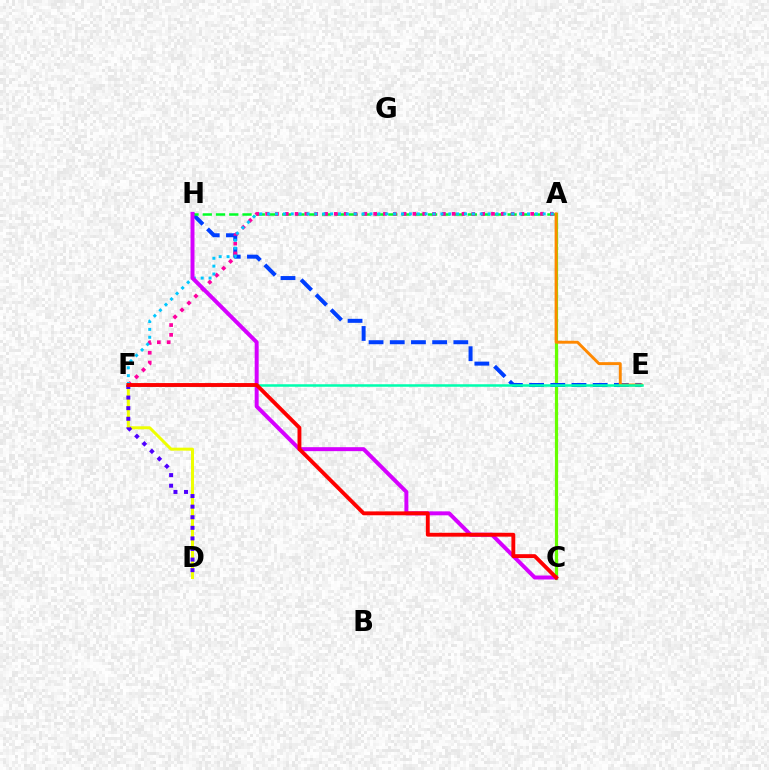{('A', 'C'): [{'color': '#66ff00', 'line_style': 'solid', 'thickness': 2.3}], ('E', 'H'): [{'color': '#003fff', 'line_style': 'dashed', 'thickness': 2.88}], ('A', 'H'): [{'color': '#00ff27', 'line_style': 'dashed', 'thickness': 1.8}], ('A', 'F'): [{'color': '#ff00a0', 'line_style': 'dotted', 'thickness': 2.67}, {'color': '#00c7ff', 'line_style': 'dotted', 'thickness': 2.14}], ('D', 'F'): [{'color': '#eeff00', 'line_style': 'solid', 'thickness': 2.15}, {'color': '#4f00ff', 'line_style': 'dotted', 'thickness': 2.88}], ('A', 'E'): [{'color': '#ff8800', 'line_style': 'solid', 'thickness': 2.09}], ('C', 'H'): [{'color': '#d600ff', 'line_style': 'solid', 'thickness': 2.86}], ('E', 'F'): [{'color': '#00ffaf', 'line_style': 'solid', 'thickness': 1.82}], ('C', 'F'): [{'color': '#ff0000', 'line_style': 'solid', 'thickness': 2.79}]}